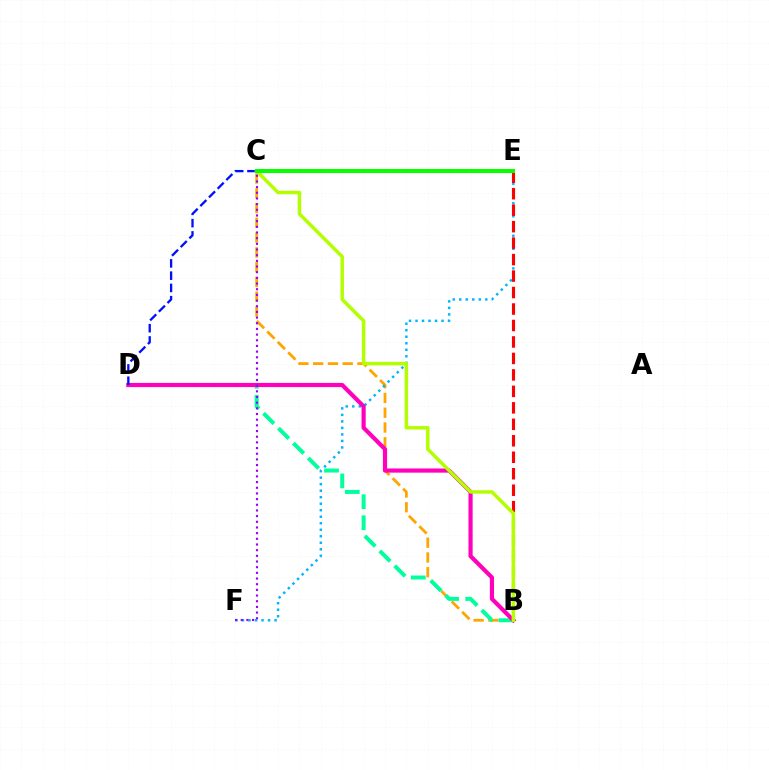{('B', 'C'): [{'color': '#ffa500', 'line_style': 'dashed', 'thickness': 2.01}, {'color': '#b3ff00', 'line_style': 'solid', 'thickness': 2.5}], ('E', 'F'): [{'color': '#00b5ff', 'line_style': 'dotted', 'thickness': 1.77}], ('B', 'D'): [{'color': '#00ff9d', 'line_style': 'dashed', 'thickness': 2.86}, {'color': '#ff00bd', 'line_style': 'solid', 'thickness': 2.99}], ('C', 'D'): [{'color': '#0010ff', 'line_style': 'dashed', 'thickness': 1.67}], ('C', 'F'): [{'color': '#9b00ff', 'line_style': 'dotted', 'thickness': 1.54}], ('B', 'E'): [{'color': '#ff0000', 'line_style': 'dashed', 'thickness': 2.24}], ('C', 'E'): [{'color': '#08ff00', 'line_style': 'solid', 'thickness': 2.87}]}